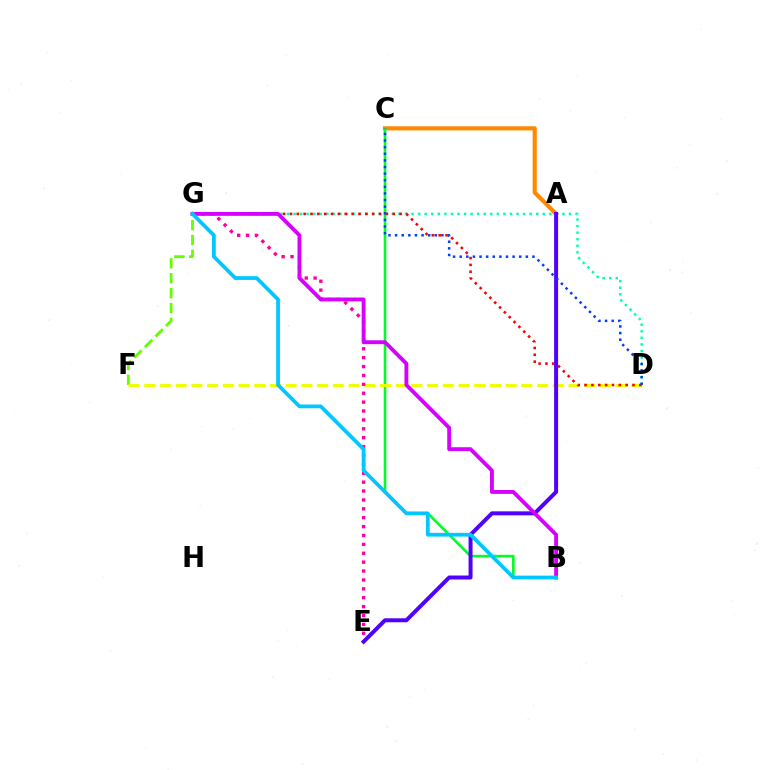{('D', 'G'): [{'color': '#00ffaf', 'line_style': 'dotted', 'thickness': 1.78}, {'color': '#ff0000', 'line_style': 'dotted', 'thickness': 1.86}], ('A', 'C'): [{'color': '#ff8800', 'line_style': 'solid', 'thickness': 2.98}], ('F', 'G'): [{'color': '#66ff00', 'line_style': 'dashed', 'thickness': 2.03}], ('B', 'C'): [{'color': '#00ff27', 'line_style': 'solid', 'thickness': 1.9}], ('D', 'F'): [{'color': '#eeff00', 'line_style': 'dashed', 'thickness': 2.13}], ('E', 'G'): [{'color': '#ff00a0', 'line_style': 'dotted', 'thickness': 2.42}], ('A', 'E'): [{'color': '#4f00ff', 'line_style': 'solid', 'thickness': 2.86}], ('B', 'G'): [{'color': '#d600ff', 'line_style': 'solid', 'thickness': 2.78}, {'color': '#00c7ff', 'line_style': 'solid', 'thickness': 2.7}], ('C', 'D'): [{'color': '#003fff', 'line_style': 'dotted', 'thickness': 1.8}]}